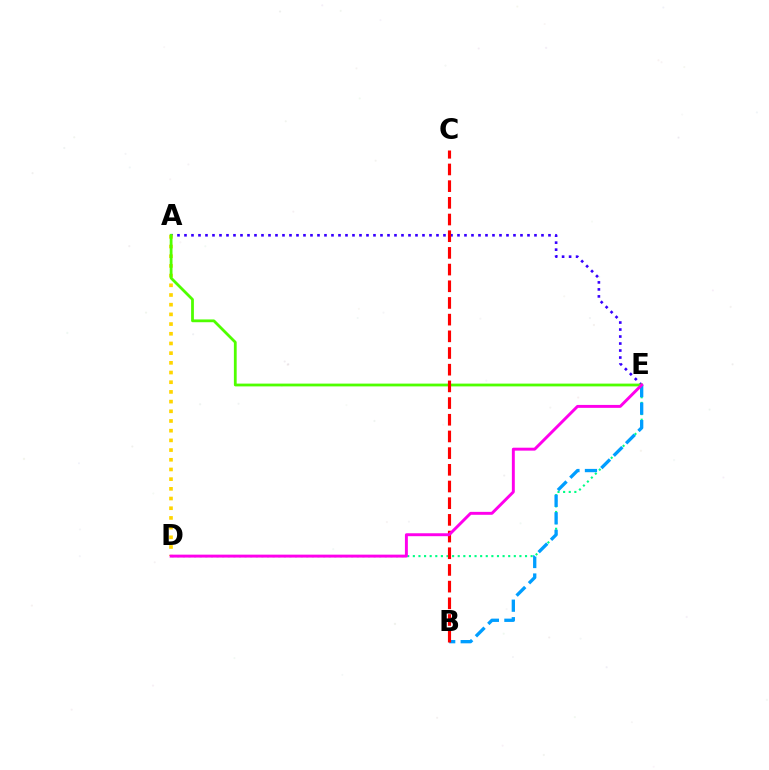{('D', 'E'): [{'color': '#00ff86', 'line_style': 'dotted', 'thickness': 1.52}, {'color': '#ff00ed', 'line_style': 'solid', 'thickness': 2.11}], ('A', 'E'): [{'color': '#3700ff', 'line_style': 'dotted', 'thickness': 1.9}, {'color': '#4fff00', 'line_style': 'solid', 'thickness': 2.01}], ('A', 'D'): [{'color': '#ffd500', 'line_style': 'dotted', 'thickness': 2.63}], ('B', 'E'): [{'color': '#009eff', 'line_style': 'dashed', 'thickness': 2.38}], ('B', 'C'): [{'color': '#ff0000', 'line_style': 'dashed', 'thickness': 2.27}]}